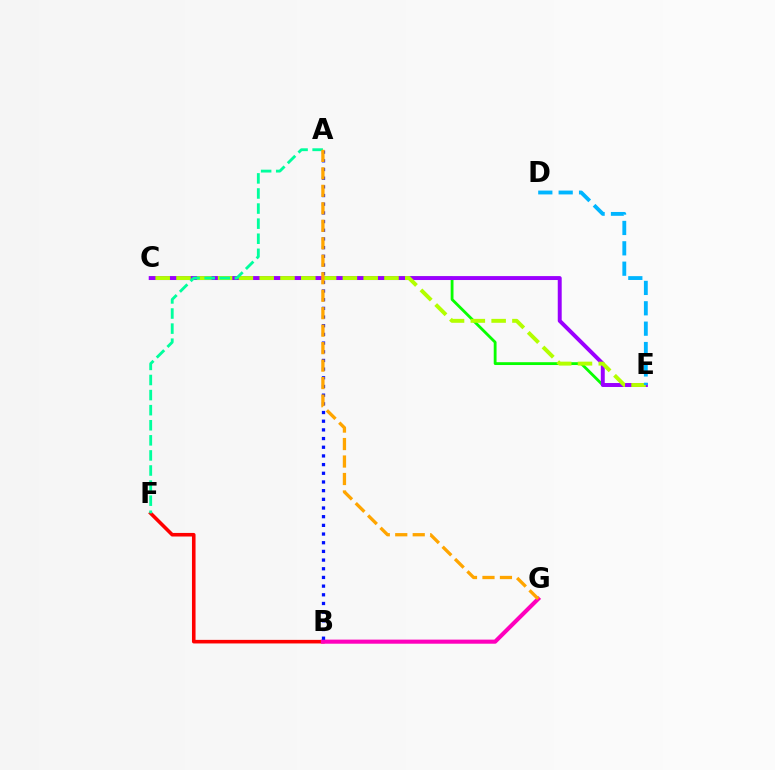{('B', 'F'): [{'color': '#ff0000', 'line_style': 'solid', 'thickness': 2.57}], ('C', 'E'): [{'color': '#08ff00', 'line_style': 'solid', 'thickness': 2.04}, {'color': '#9b00ff', 'line_style': 'solid', 'thickness': 2.84}, {'color': '#b3ff00', 'line_style': 'dashed', 'thickness': 2.83}], ('B', 'G'): [{'color': '#ff00bd', 'line_style': 'solid', 'thickness': 2.95}], ('A', 'B'): [{'color': '#0010ff', 'line_style': 'dotted', 'thickness': 2.36}], ('A', 'F'): [{'color': '#00ff9d', 'line_style': 'dashed', 'thickness': 2.05}], ('A', 'G'): [{'color': '#ffa500', 'line_style': 'dashed', 'thickness': 2.37}], ('D', 'E'): [{'color': '#00b5ff', 'line_style': 'dashed', 'thickness': 2.77}]}